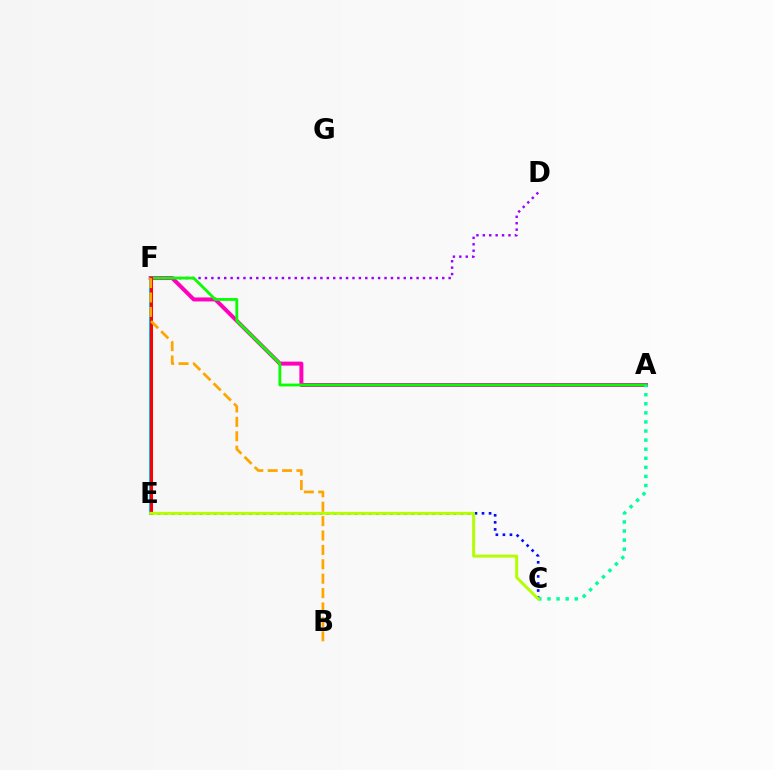{('E', 'F'): [{'color': '#00b5ff', 'line_style': 'solid', 'thickness': 2.83}, {'color': '#ff0000', 'line_style': 'solid', 'thickness': 2.17}], ('A', 'F'): [{'color': '#ff00bd', 'line_style': 'solid', 'thickness': 2.87}, {'color': '#08ff00', 'line_style': 'solid', 'thickness': 2.02}], ('D', 'F'): [{'color': '#9b00ff', 'line_style': 'dotted', 'thickness': 1.74}], ('C', 'E'): [{'color': '#0010ff', 'line_style': 'dotted', 'thickness': 1.91}, {'color': '#b3ff00', 'line_style': 'solid', 'thickness': 2.12}], ('A', 'C'): [{'color': '#00ff9d', 'line_style': 'dotted', 'thickness': 2.47}], ('B', 'F'): [{'color': '#ffa500', 'line_style': 'dashed', 'thickness': 1.96}]}